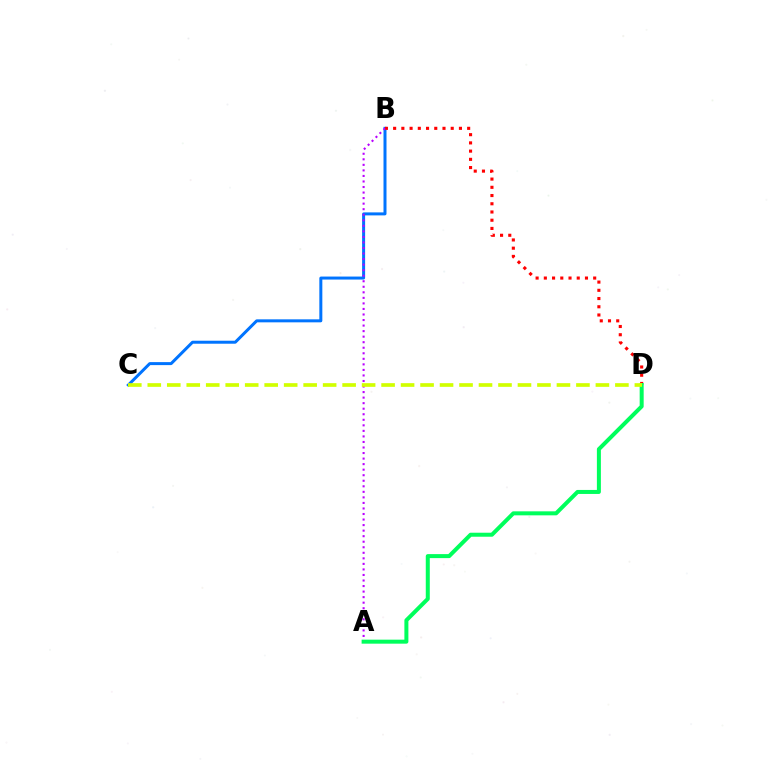{('B', 'C'): [{'color': '#0074ff', 'line_style': 'solid', 'thickness': 2.16}], ('B', 'D'): [{'color': '#ff0000', 'line_style': 'dotted', 'thickness': 2.23}], ('A', 'B'): [{'color': '#b900ff', 'line_style': 'dotted', 'thickness': 1.51}], ('A', 'D'): [{'color': '#00ff5c', 'line_style': 'solid', 'thickness': 2.88}], ('C', 'D'): [{'color': '#d1ff00', 'line_style': 'dashed', 'thickness': 2.65}]}